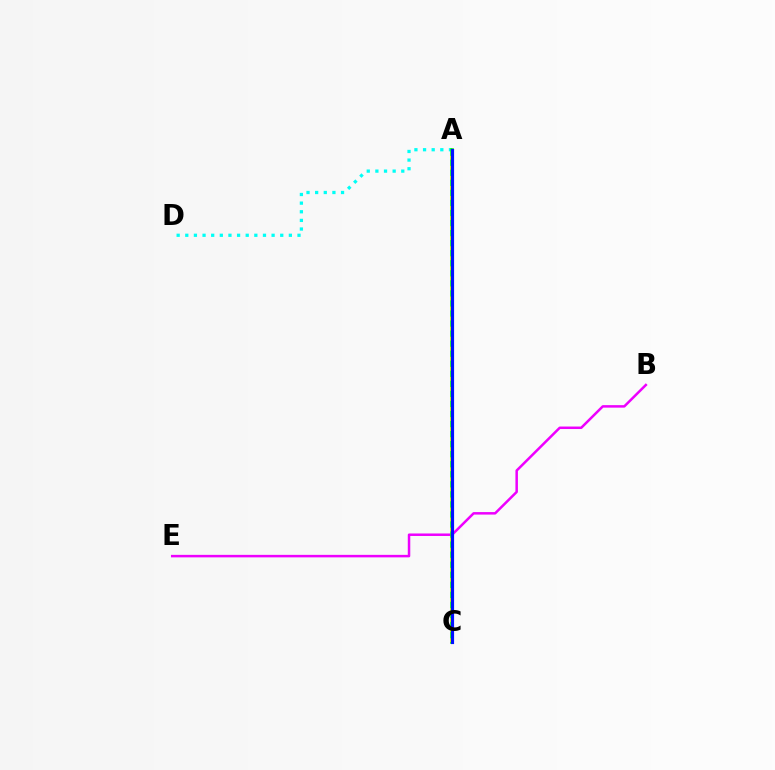{('A', 'D'): [{'color': '#00fff6', 'line_style': 'dotted', 'thickness': 2.35}], ('B', 'E'): [{'color': '#ee00ff', 'line_style': 'solid', 'thickness': 1.8}], ('A', 'C'): [{'color': '#08ff00', 'line_style': 'solid', 'thickness': 2.61}, {'color': '#fcf500', 'line_style': 'dotted', 'thickness': 2.73}, {'color': '#ff0000', 'line_style': 'dotted', 'thickness': 1.94}, {'color': '#0010ff', 'line_style': 'solid', 'thickness': 2.28}]}